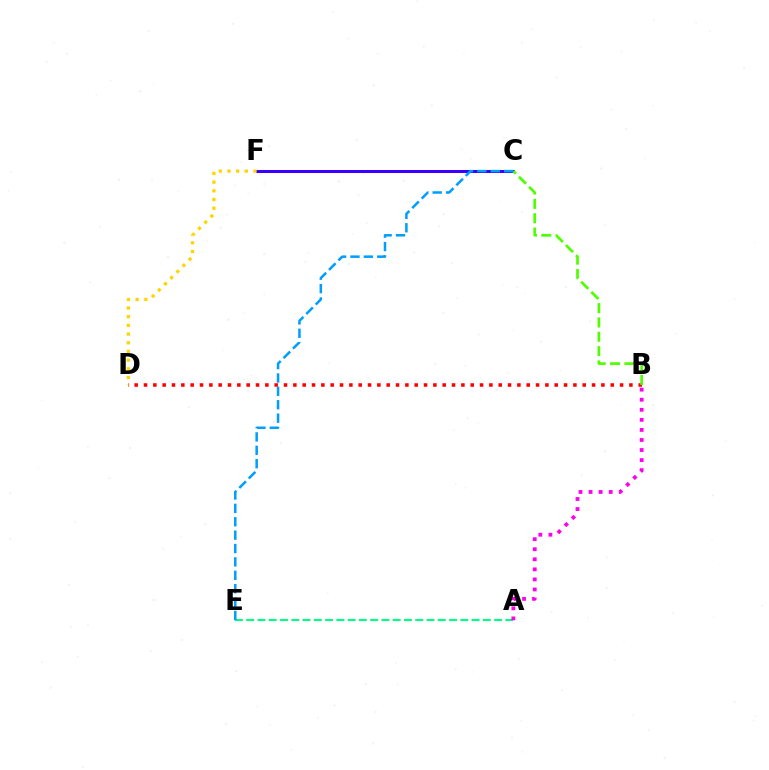{('A', 'E'): [{'color': '#00ff86', 'line_style': 'dashed', 'thickness': 1.53}], ('C', 'F'): [{'color': '#3700ff', 'line_style': 'solid', 'thickness': 2.18}], ('B', 'D'): [{'color': '#ff0000', 'line_style': 'dotted', 'thickness': 2.54}], ('A', 'B'): [{'color': '#ff00ed', 'line_style': 'dotted', 'thickness': 2.73}], ('B', 'C'): [{'color': '#4fff00', 'line_style': 'dashed', 'thickness': 1.95}], ('C', 'E'): [{'color': '#009eff', 'line_style': 'dashed', 'thickness': 1.82}], ('D', 'F'): [{'color': '#ffd500', 'line_style': 'dotted', 'thickness': 2.36}]}